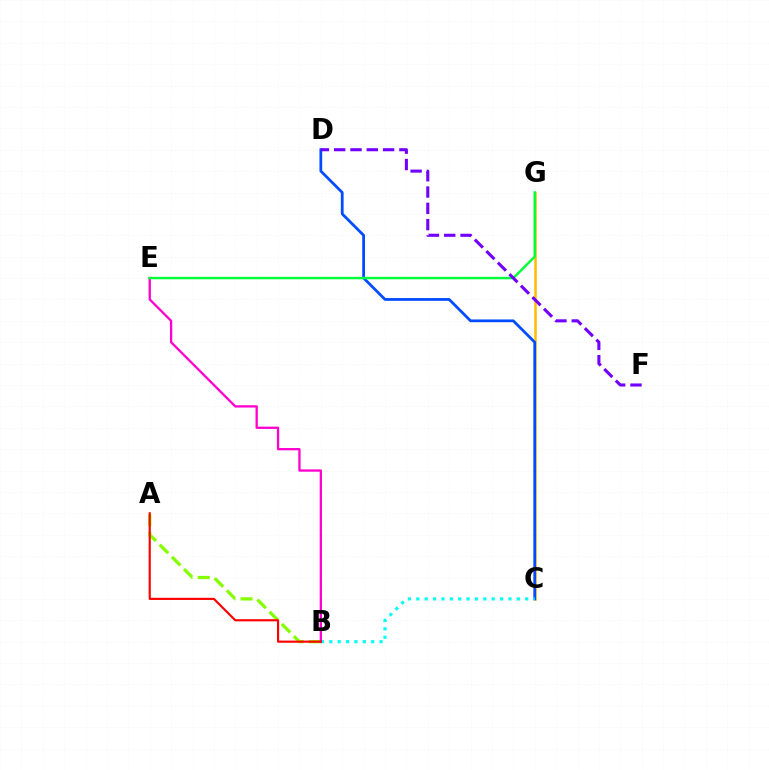{('C', 'G'): [{'color': '#ffbd00', 'line_style': 'solid', 'thickness': 1.81}], ('A', 'B'): [{'color': '#84ff00', 'line_style': 'dashed', 'thickness': 2.34}, {'color': '#ff0000', 'line_style': 'solid', 'thickness': 1.55}], ('C', 'D'): [{'color': '#004bff', 'line_style': 'solid', 'thickness': 1.99}], ('B', 'C'): [{'color': '#00fff6', 'line_style': 'dotted', 'thickness': 2.28}], ('B', 'E'): [{'color': '#ff00cf', 'line_style': 'solid', 'thickness': 1.65}], ('E', 'G'): [{'color': '#00ff39', 'line_style': 'solid', 'thickness': 1.76}], ('D', 'F'): [{'color': '#7200ff', 'line_style': 'dashed', 'thickness': 2.21}]}